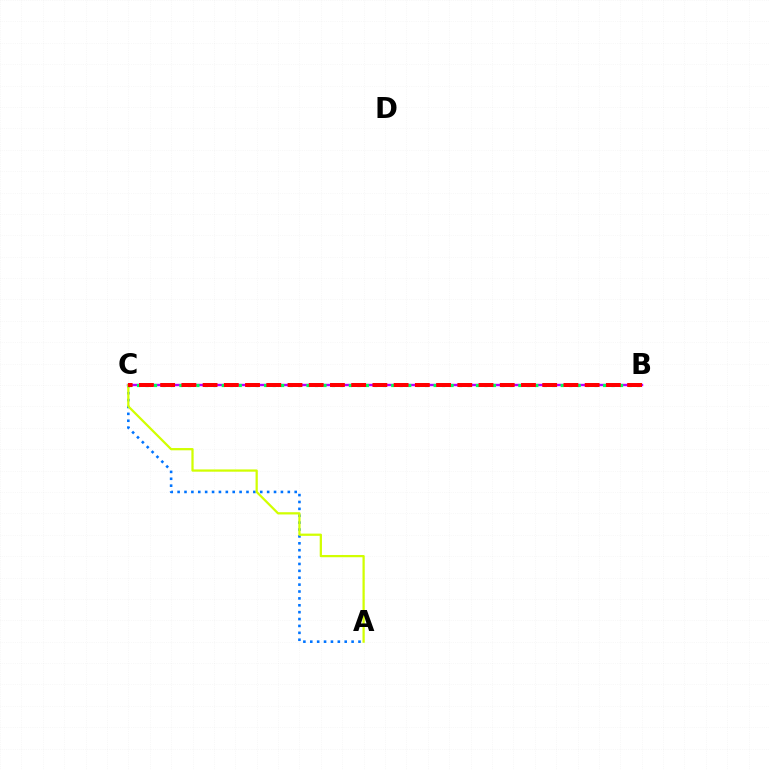{('B', 'C'): [{'color': '#b900ff', 'line_style': 'solid', 'thickness': 1.73}, {'color': '#00ff5c', 'line_style': 'dotted', 'thickness': 2.3}, {'color': '#ff0000', 'line_style': 'dashed', 'thickness': 2.88}], ('A', 'C'): [{'color': '#0074ff', 'line_style': 'dotted', 'thickness': 1.87}, {'color': '#d1ff00', 'line_style': 'solid', 'thickness': 1.62}]}